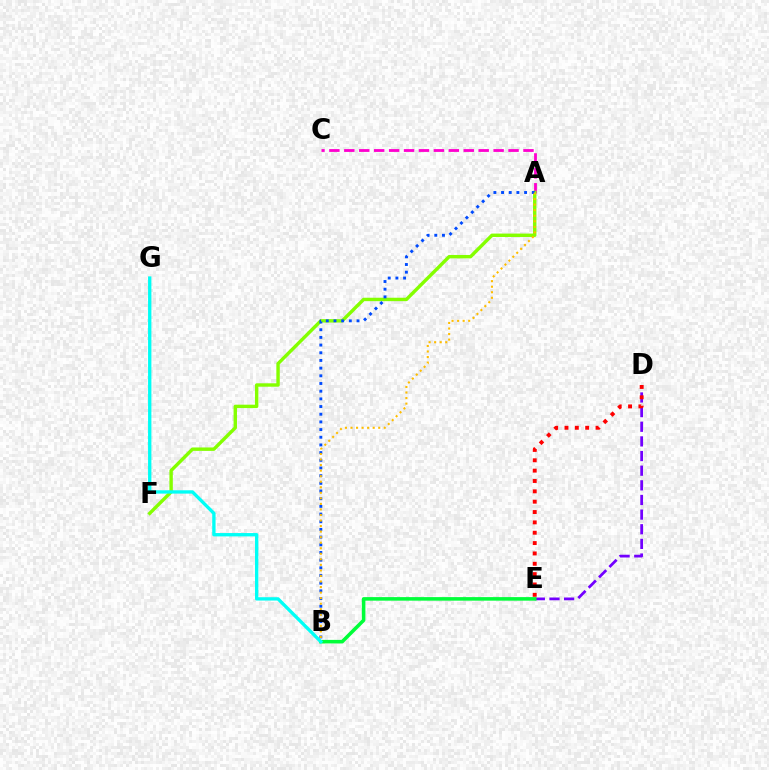{('D', 'E'): [{'color': '#7200ff', 'line_style': 'dashed', 'thickness': 1.99}, {'color': '#ff0000', 'line_style': 'dotted', 'thickness': 2.81}], ('A', 'C'): [{'color': '#ff00cf', 'line_style': 'dashed', 'thickness': 2.03}], ('A', 'F'): [{'color': '#84ff00', 'line_style': 'solid', 'thickness': 2.45}], ('B', 'E'): [{'color': '#00ff39', 'line_style': 'solid', 'thickness': 2.56}], ('A', 'B'): [{'color': '#004bff', 'line_style': 'dotted', 'thickness': 2.09}, {'color': '#ffbd00', 'line_style': 'dotted', 'thickness': 1.51}], ('B', 'G'): [{'color': '#00fff6', 'line_style': 'solid', 'thickness': 2.4}]}